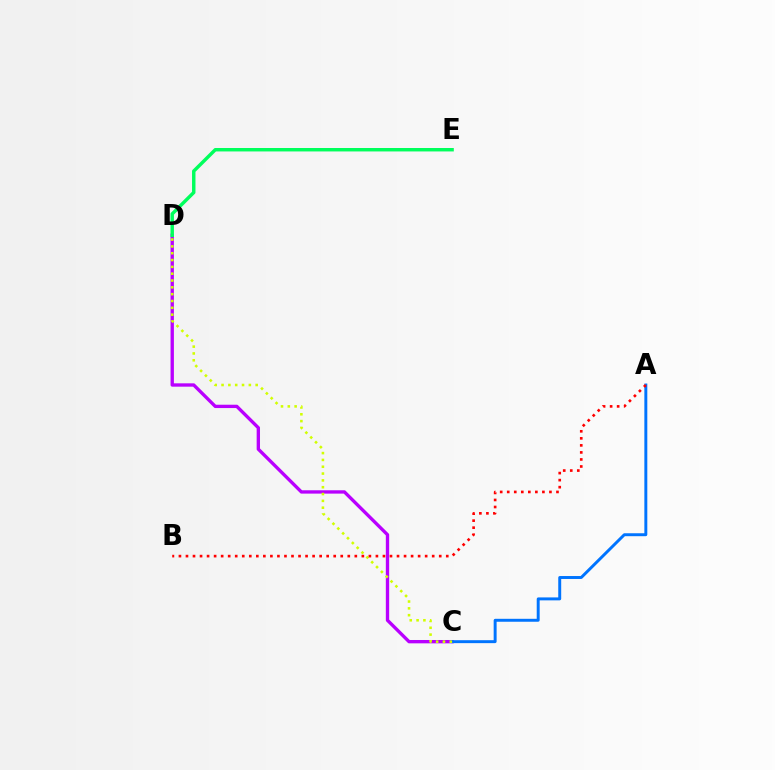{('C', 'D'): [{'color': '#b900ff', 'line_style': 'solid', 'thickness': 2.41}, {'color': '#d1ff00', 'line_style': 'dotted', 'thickness': 1.85}], ('D', 'E'): [{'color': '#00ff5c', 'line_style': 'solid', 'thickness': 2.48}], ('A', 'C'): [{'color': '#0074ff', 'line_style': 'solid', 'thickness': 2.12}], ('A', 'B'): [{'color': '#ff0000', 'line_style': 'dotted', 'thickness': 1.91}]}